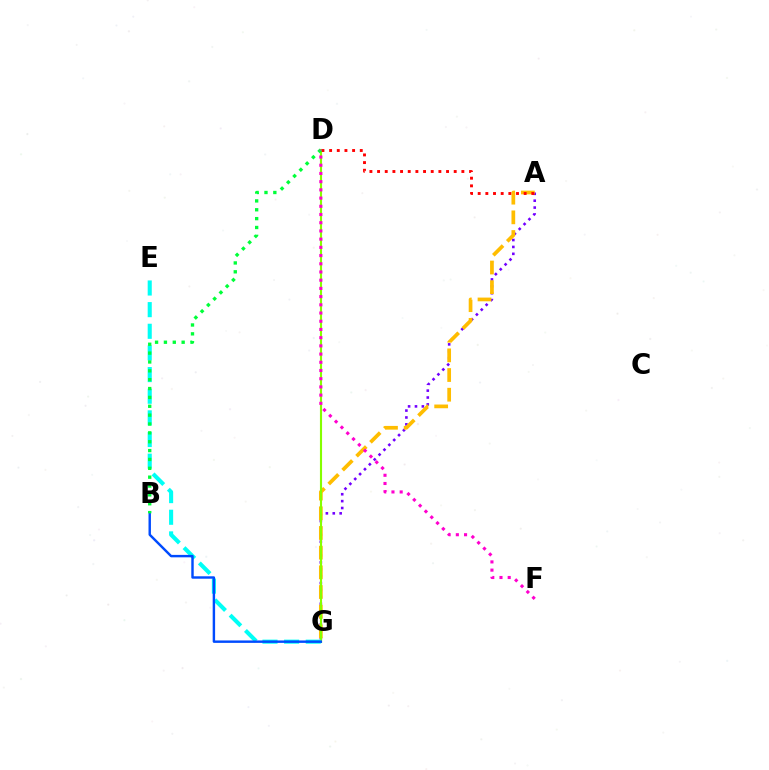{('A', 'G'): [{'color': '#7200ff', 'line_style': 'dotted', 'thickness': 1.87}, {'color': '#ffbd00', 'line_style': 'dashed', 'thickness': 2.67}], ('D', 'G'): [{'color': '#84ff00', 'line_style': 'solid', 'thickness': 1.53}], ('E', 'G'): [{'color': '#00fff6', 'line_style': 'dashed', 'thickness': 2.94}], ('A', 'D'): [{'color': '#ff0000', 'line_style': 'dotted', 'thickness': 2.08}], ('B', 'G'): [{'color': '#004bff', 'line_style': 'solid', 'thickness': 1.75}], ('B', 'D'): [{'color': '#00ff39', 'line_style': 'dotted', 'thickness': 2.41}], ('D', 'F'): [{'color': '#ff00cf', 'line_style': 'dotted', 'thickness': 2.23}]}